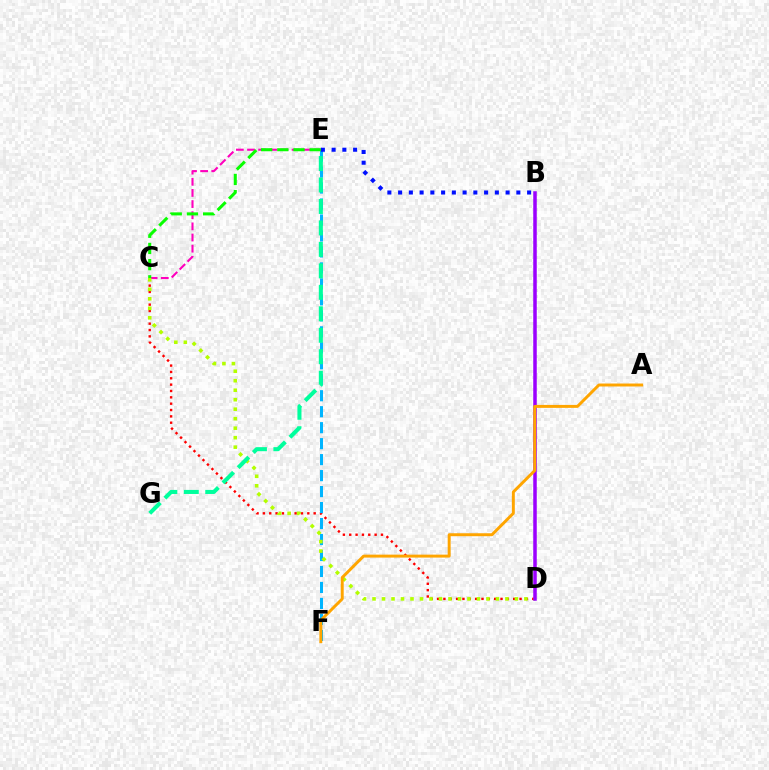{('C', 'D'): [{'color': '#ff0000', 'line_style': 'dotted', 'thickness': 1.72}, {'color': '#b3ff00', 'line_style': 'dotted', 'thickness': 2.58}], ('E', 'F'): [{'color': '#00b5ff', 'line_style': 'dashed', 'thickness': 2.17}], ('C', 'E'): [{'color': '#ff00bd', 'line_style': 'dashed', 'thickness': 1.51}, {'color': '#08ff00', 'line_style': 'dashed', 'thickness': 2.2}], ('B', 'E'): [{'color': '#0010ff', 'line_style': 'dotted', 'thickness': 2.92}], ('E', 'G'): [{'color': '#00ff9d', 'line_style': 'dashed', 'thickness': 2.92}], ('B', 'D'): [{'color': '#9b00ff', 'line_style': 'solid', 'thickness': 2.53}], ('A', 'F'): [{'color': '#ffa500', 'line_style': 'solid', 'thickness': 2.13}]}